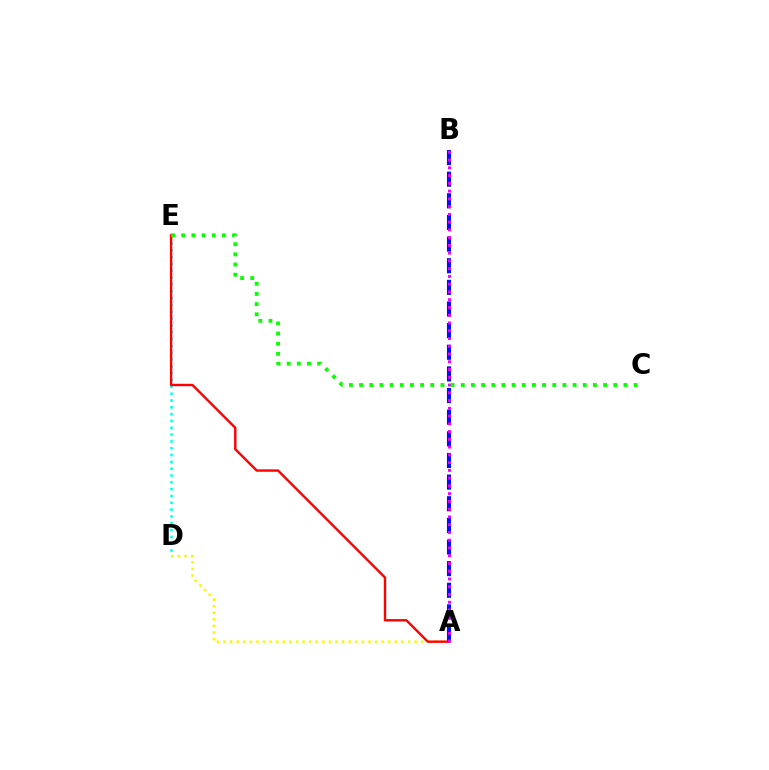{('D', 'E'): [{'color': '#00fff6', 'line_style': 'dotted', 'thickness': 1.85}], ('A', 'D'): [{'color': '#fcf500', 'line_style': 'dotted', 'thickness': 1.79}], ('A', 'B'): [{'color': '#0010ff', 'line_style': 'dashed', 'thickness': 2.94}, {'color': '#ee00ff', 'line_style': 'dotted', 'thickness': 2.11}], ('A', 'E'): [{'color': '#ff0000', 'line_style': 'solid', 'thickness': 1.73}], ('C', 'E'): [{'color': '#08ff00', 'line_style': 'dotted', 'thickness': 2.76}]}